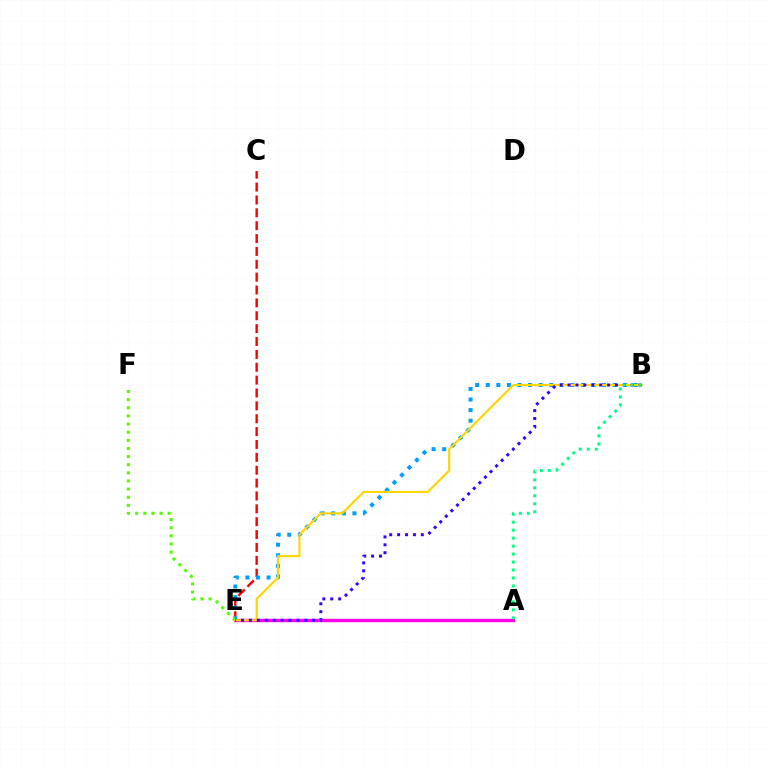{('A', 'E'): [{'color': '#ff00ed', 'line_style': 'solid', 'thickness': 2.43}], ('C', 'E'): [{'color': '#ff0000', 'line_style': 'dashed', 'thickness': 1.75}], ('B', 'E'): [{'color': '#009eff', 'line_style': 'dotted', 'thickness': 2.87}, {'color': '#ffd500', 'line_style': 'solid', 'thickness': 1.54}, {'color': '#3700ff', 'line_style': 'dotted', 'thickness': 2.15}], ('E', 'F'): [{'color': '#4fff00', 'line_style': 'dotted', 'thickness': 2.21}], ('A', 'B'): [{'color': '#00ff86', 'line_style': 'dotted', 'thickness': 2.16}]}